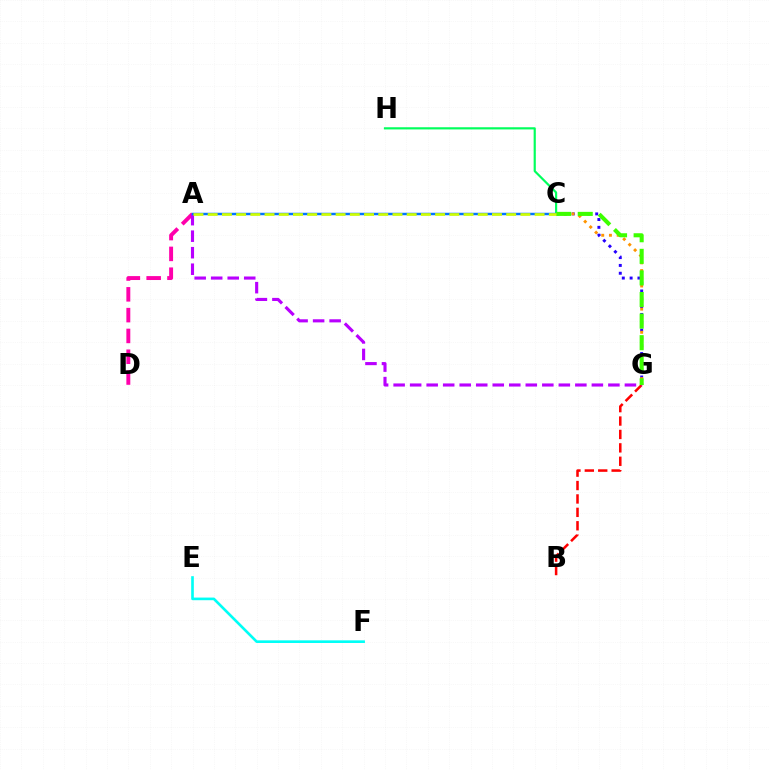{('E', 'F'): [{'color': '#00fff6', 'line_style': 'solid', 'thickness': 1.9}], ('A', 'D'): [{'color': '#ff00ac', 'line_style': 'dashed', 'thickness': 2.83}], ('B', 'G'): [{'color': '#ff0000', 'line_style': 'dashed', 'thickness': 1.82}], ('C', 'G'): [{'color': '#2500ff', 'line_style': 'dotted', 'thickness': 2.13}, {'color': '#ff9400', 'line_style': 'dotted', 'thickness': 2.1}, {'color': '#3dff00', 'line_style': 'dashed', 'thickness': 2.93}], ('C', 'H'): [{'color': '#00ff5c', 'line_style': 'solid', 'thickness': 1.56}], ('A', 'G'): [{'color': '#b900ff', 'line_style': 'dashed', 'thickness': 2.24}], ('A', 'C'): [{'color': '#0074ff', 'line_style': 'solid', 'thickness': 1.77}, {'color': '#d1ff00', 'line_style': 'dashed', 'thickness': 1.93}]}